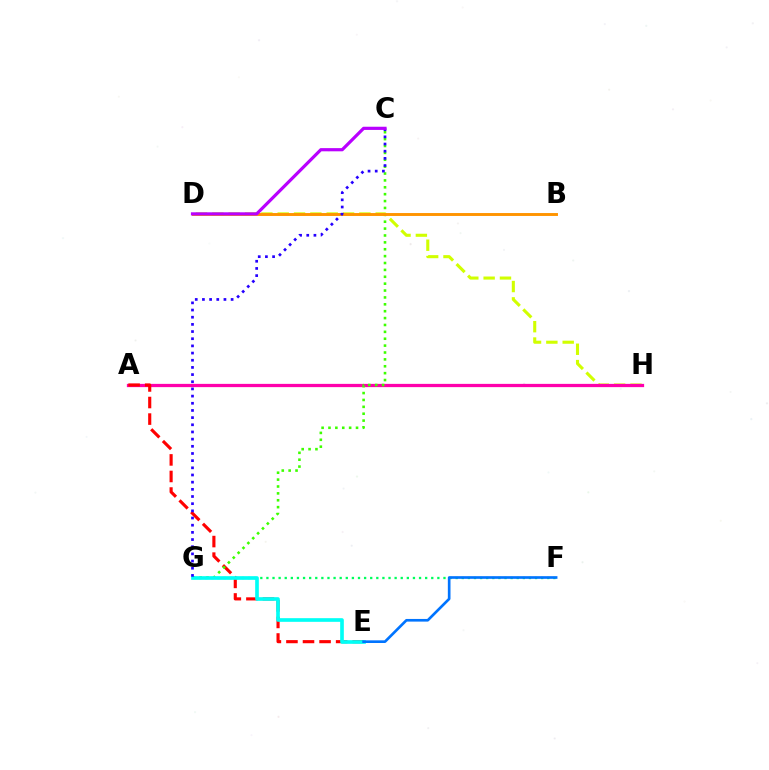{('D', 'H'): [{'color': '#d1ff00', 'line_style': 'dashed', 'thickness': 2.22}], ('A', 'H'): [{'color': '#ff00ac', 'line_style': 'solid', 'thickness': 2.35}], ('A', 'E'): [{'color': '#ff0000', 'line_style': 'dashed', 'thickness': 2.25}], ('C', 'G'): [{'color': '#3dff00', 'line_style': 'dotted', 'thickness': 1.87}, {'color': '#2500ff', 'line_style': 'dotted', 'thickness': 1.95}], ('F', 'G'): [{'color': '#00ff5c', 'line_style': 'dotted', 'thickness': 1.66}], ('E', 'G'): [{'color': '#00fff6', 'line_style': 'solid', 'thickness': 2.63}], ('B', 'D'): [{'color': '#ff9400', 'line_style': 'solid', 'thickness': 2.1}], ('E', 'F'): [{'color': '#0074ff', 'line_style': 'solid', 'thickness': 1.91}], ('C', 'D'): [{'color': '#b900ff', 'line_style': 'solid', 'thickness': 2.29}]}